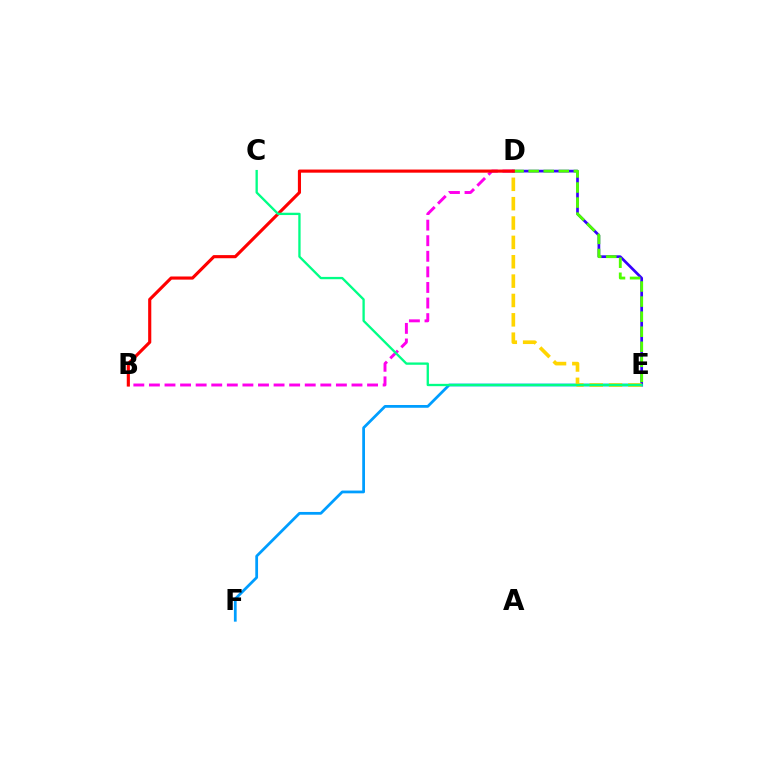{('E', 'F'): [{'color': '#009eff', 'line_style': 'solid', 'thickness': 1.99}], ('D', 'E'): [{'color': '#3700ff', 'line_style': 'solid', 'thickness': 1.95}, {'color': '#ffd500', 'line_style': 'dashed', 'thickness': 2.63}, {'color': '#4fff00', 'line_style': 'dashed', 'thickness': 2.05}], ('B', 'D'): [{'color': '#ff00ed', 'line_style': 'dashed', 'thickness': 2.12}, {'color': '#ff0000', 'line_style': 'solid', 'thickness': 2.25}], ('C', 'E'): [{'color': '#00ff86', 'line_style': 'solid', 'thickness': 1.67}]}